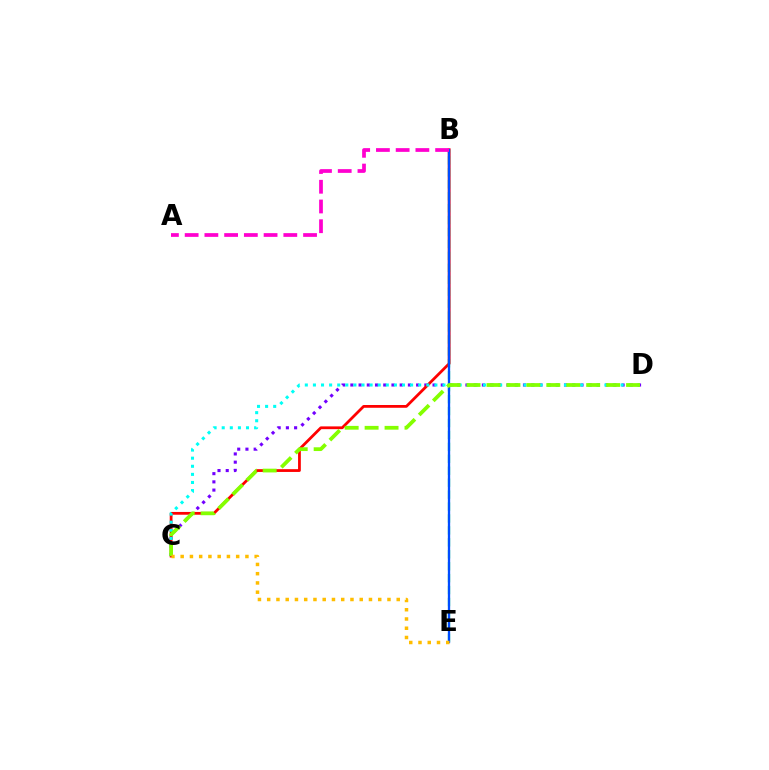{('C', 'D'): [{'color': '#7200ff', 'line_style': 'dotted', 'thickness': 2.23}, {'color': '#00fff6', 'line_style': 'dotted', 'thickness': 2.2}, {'color': '#84ff00', 'line_style': 'dashed', 'thickness': 2.71}], ('B', 'C'): [{'color': '#ff0000', 'line_style': 'solid', 'thickness': 2.0}], ('B', 'E'): [{'color': '#00ff39', 'line_style': 'dashed', 'thickness': 1.62}, {'color': '#004bff', 'line_style': 'solid', 'thickness': 1.67}], ('A', 'B'): [{'color': '#ff00cf', 'line_style': 'dashed', 'thickness': 2.68}], ('C', 'E'): [{'color': '#ffbd00', 'line_style': 'dotted', 'thickness': 2.51}]}